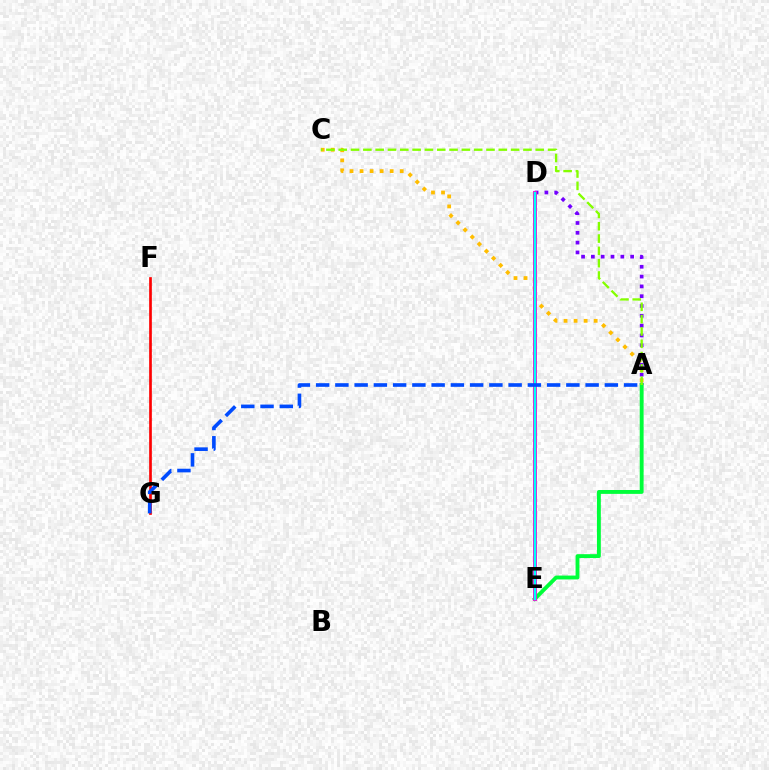{('A', 'D'): [{'color': '#7200ff', 'line_style': 'dotted', 'thickness': 2.67}], ('A', 'C'): [{'color': '#ffbd00', 'line_style': 'dotted', 'thickness': 2.73}, {'color': '#84ff00', 'line_style': 'dashed', 'thickness': 1.67}], ('A', 'E'): [{'color': '#00ff39', 'line_style': 'solid', 'thickness': 2.79}], ('F', 'G'): [{'color': '#ff0000', 'line_style': 'solid', 'thickness': 1.93}], ('D', 'E'): [{'color': '#ff00cf', 'line_style': 'solid', 'thickness': 2.82}, {'color': '#00fff6', 'line_style': 'solid', 'thickness': 1.74}], ('A', 'G'): [{'color': '#004bff', 'line_style': 'dashed', 'thickness': 2.61}]}